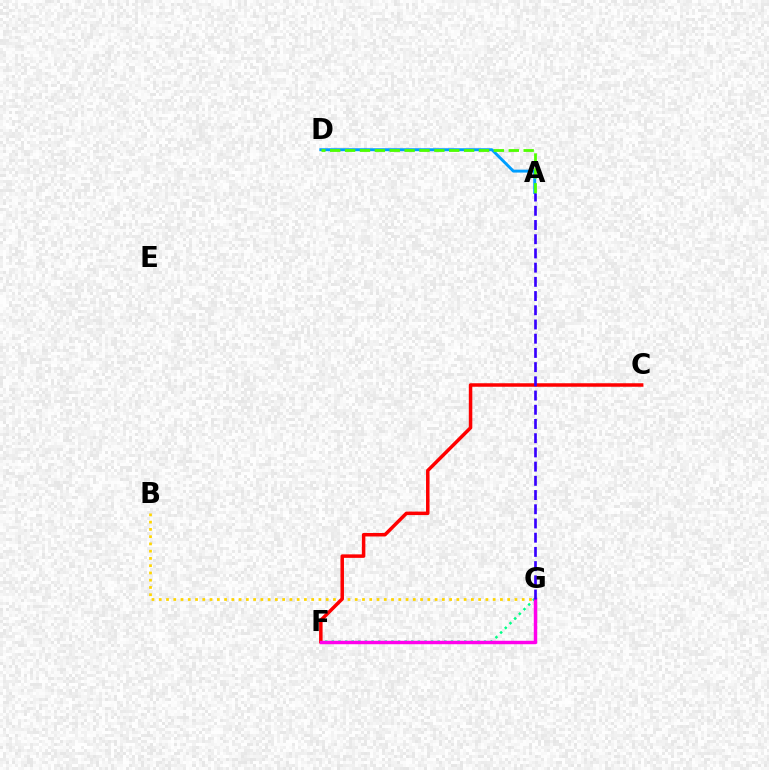{('B', 'G'): [{'color': '#ffd500', 'line_style': 'dotted', 'thickness': 1.97}], ('F', 'G'): [{'color': '#00ff86', 'line_style': 'dotted', 'thickness': 1.8}, {'color': '#ff00ed', 'line_style': 'solid', 'thickness': 2.48}], ('A', 'D'): [{'color': '#009eff', 'line_style': 'solid', 'thickness': 2.11}, {'color': '#4fff00', 'line_style': 'dashed', 'thickness': 2.02}], ('C', 'F'): [{'color': '#ff0000', 'line_style': 'solid', 'thickness': 2.52}], ('A', 'G'): [{'color': '#3700ff', 'line_style': 'dashed', 'thickness': 1.93}]}